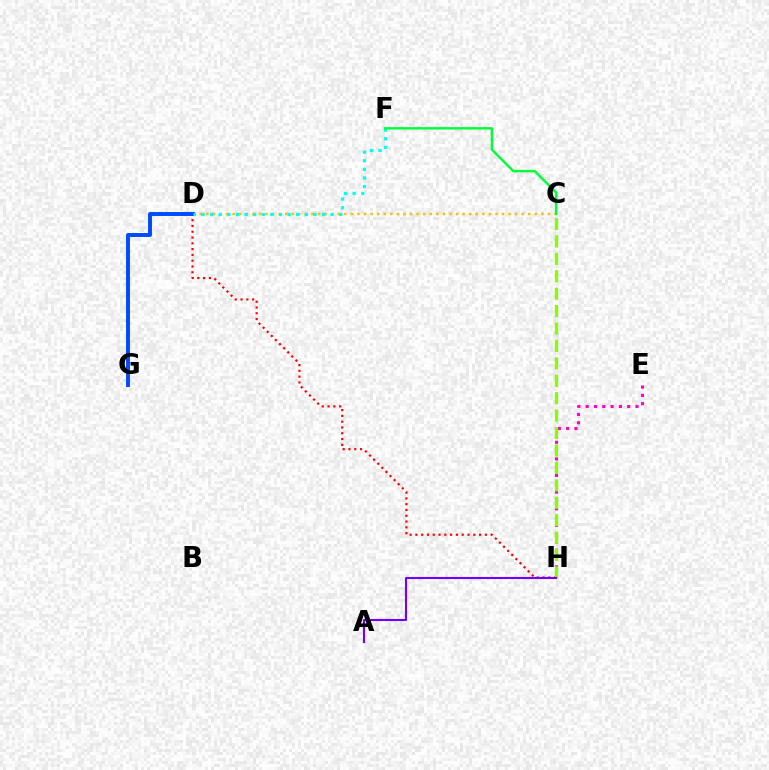{('C', 'D'): [{'color': '#ffbd00', 'line_style': 'dotted', 'thickness': 1.78}], ('D', 'H'): [{'color': '#ff0000', 'line_style': 'dotted', 'thickness': 1.57}], ('D', 'G'): [{'color': '#004bff', 'line_style': 'solid', 'thickness': 2.84}], ('E', 'H'): [{'color': '#ff00cf', 'line_style': 'dotted', 'thickness': 2.26}], ('D', 'F'): [{'color': '#00fff6', 'line_style': 'dotted', 'thickness': 2.34}], ('C', 'H'): [{'color': '#84ff00', 'line_style': 'dashed', 'thickness': 2.37}], ('A', 'H'): [{'color': '#7200ff', 'line_style': 'solid', 'thickness': 1.52}], ('C', 'F'): [{'color': '#00ff39', 'line_style': 'solid', 'thickness': 1.75}]}